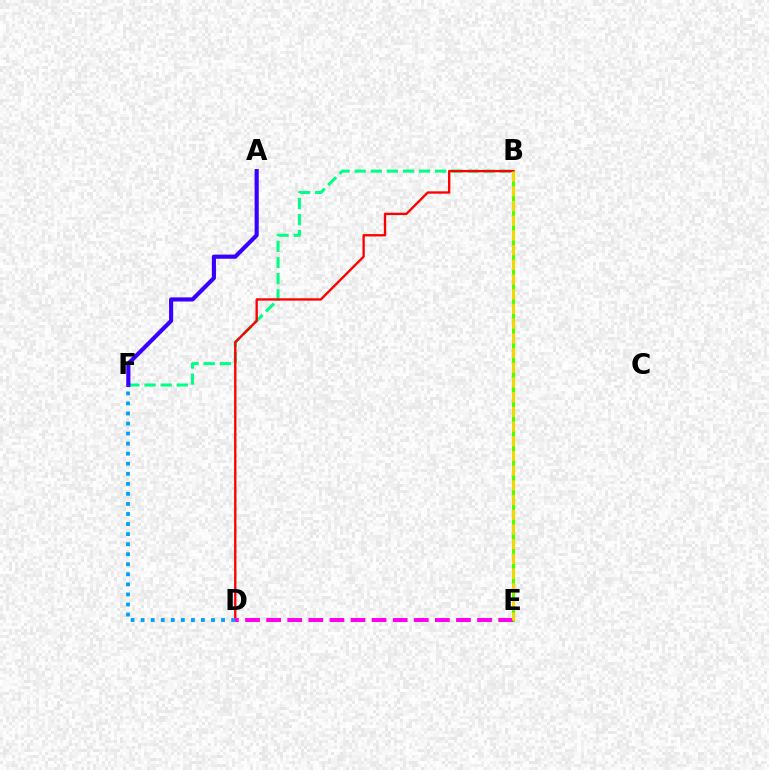{('B', 'F'): [{'color': '#00ff86', 'line_style': 'dashed', 'thickness': 2.19}], ('B', 'E'): [{'color': '#4fff00', 'line_style': 'solid', 'thickness': 2.26}, {'color': '#ffd500', 'line_style': 'dashed', 'thickness': 2.0}], ('B', 'D'): [{'color': '#ff0000', 'line_style': 'solid', 'thickness': 1.69}], ('D', 'E'): [{'color': '#ff00ed', 'line_style': 'dashed', 'thickness': 2.87}], ('A', 'F'): [{'color': '#3700ff', 'line_style': 'solid', 'thickness': 2.98}], ('D', 'F'): [{'color': '#009eff', 'line_style': 'dotted', 'thickness': 2.73}]}